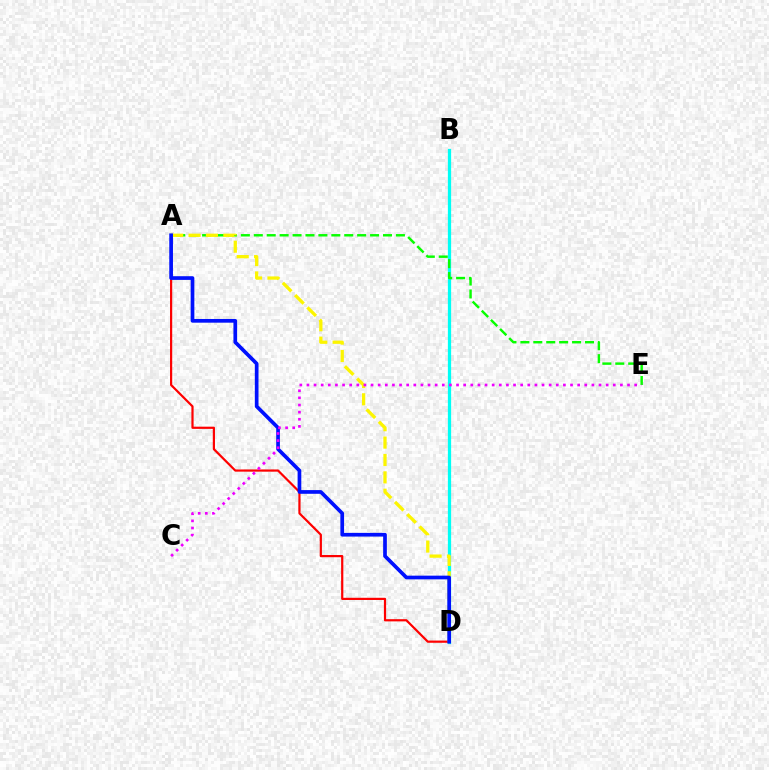{('A', 'D'): [{'color': '#ff0000', 'line_style': 'solid', 'thickness': 1.58}, {'color': '#fcf500', 'line_style': 'dashed', 'thickness': 2.36}, {'color': '#0010ff', 'line_style': 'solid', 'thickness': 2.66}], ('B', 'D'): [{'color': '#00fff6', 'line_style': 'solid', 'thickness': 2.34}], ('A', 'E'): [{'color': '#08ff00', 'line_style': 'dashed', 'thickness': 1.76}], ('C', 'E'): [{'color': '#ee00ff', 'line_style': 'dotted', 'thickness': 1.94}]}